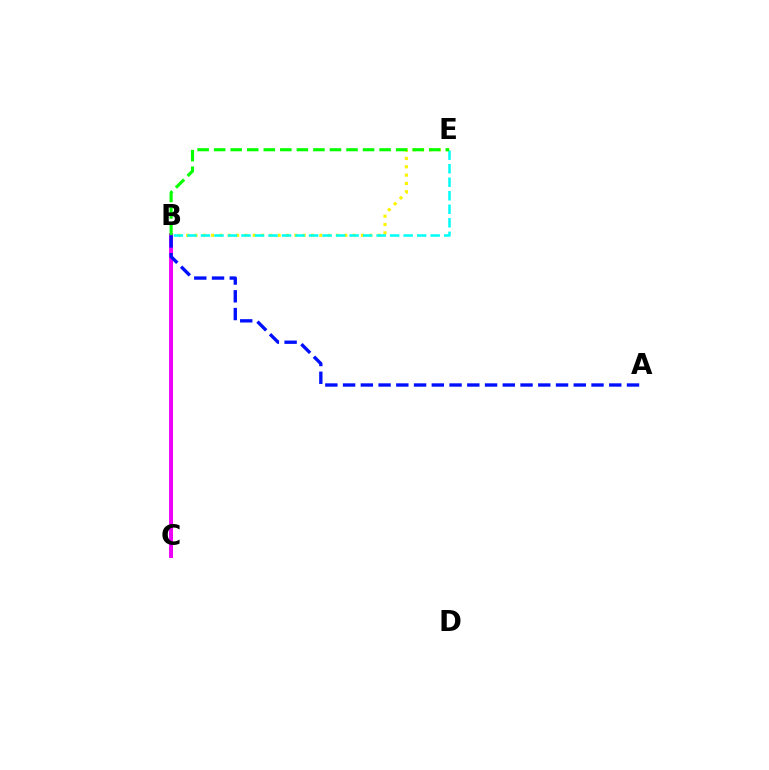{('B', 'E'): [{'color': '#fcf500', 'line_style': 'dotted', 'thickness': 2.26}, {'color': '#00fff6', 'line_style': 'dashed', 'thickness': 1.84}, {'color': '#08ff00', 'line_style': 'dashed', 'thickness': 2.25}], ('B', 'C'): [{'color': '#ff0000', 'line_style': 'solid', 'thickness': 2.0}, {'color': '#ee00ff', 'line_style': 'solid', 'thickness': 2.79}], ('A', 'B'): [{'color': '#0010ff', 'line_style': 'dashed', 'thickness': 2.41}]}